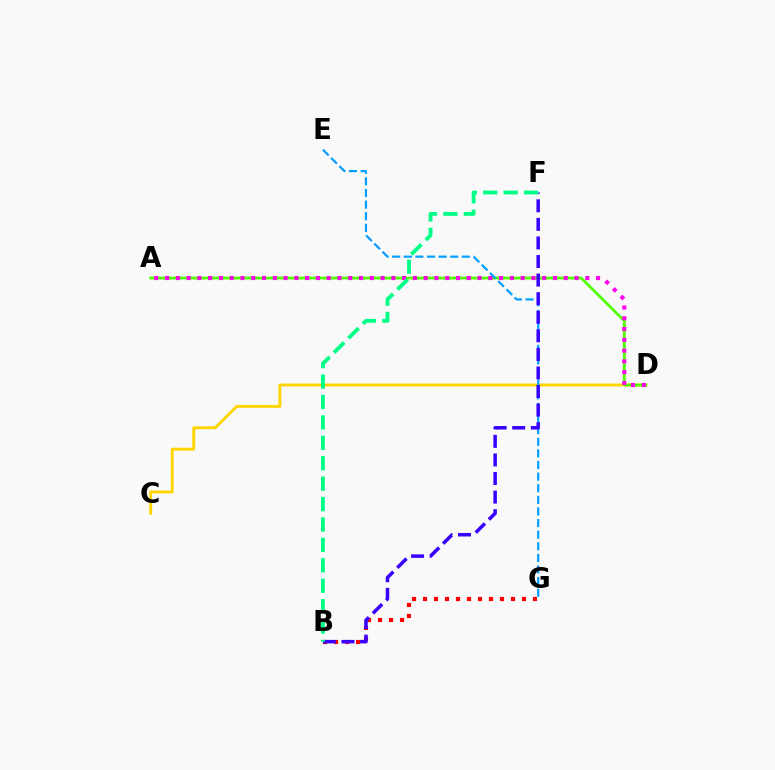{('C', 'D'): [{'color': '#ffd500', 'line_style': 'solid', 'thickness': 2.09}], ('B', 'G'): [{'color': '#ff0000', 'line_style': 'dotted', 'thickness': 2.99}], ('A', 'D'): [{'color': '#4fff00', 'line_style': 'solid', 'thickness': 1.99}, {'color': '#ff00ed', 'line_style': 'dotted', 'thickness': 2.93}], ('E', 'G'): [{'color': '#009eff', 'line_style': 'dashed', 'thickness': 1.58}], ('B', 'F'): [{'color': '#3700ff', 'line_style': 'dashed', 'thickness': 2.52}, {'color': '#00ff86', 'line_style': 'dashed', 'thickness': 2.77}]}